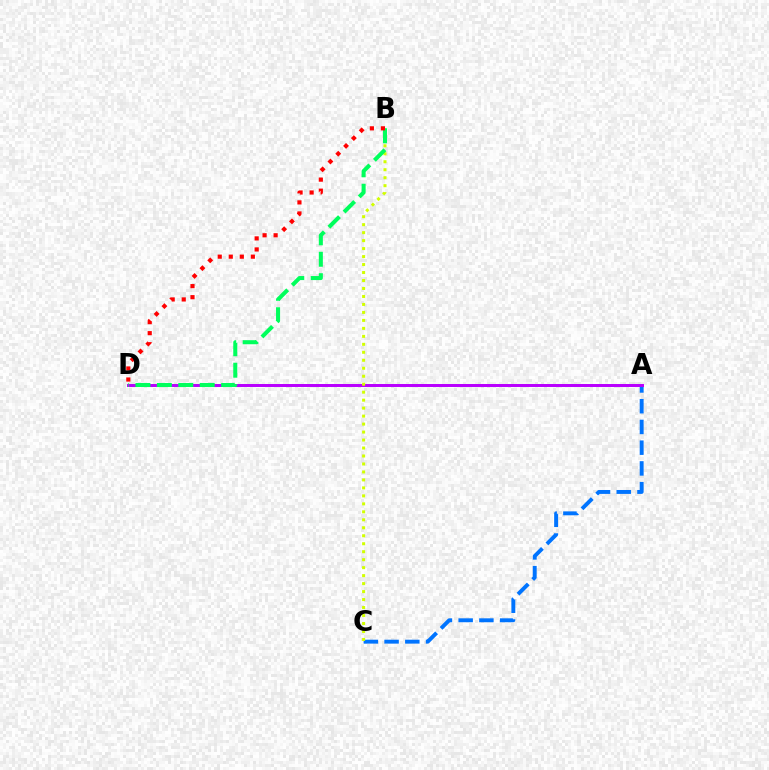{('A', 'C'): [{'color': '#0074ff', 'line_style': 'dashed', 'thickness': 2.82}], ('A', 'D'): [{'color': '#b900ff', 'line_style': 'solid', 'thickness': 2.14}], ('B', 'C'): [{'color': '#d1ff00', 'line_style': 'dotted', 'thickness': 2.17}], ('B', 'D'): [{'color': '#00ff5c', 'line_style': 'dashed', 'thickness': 2.91}, {'color': '#ff0000', 'line_style': 'dotted', 'thickness': 3.0}]}